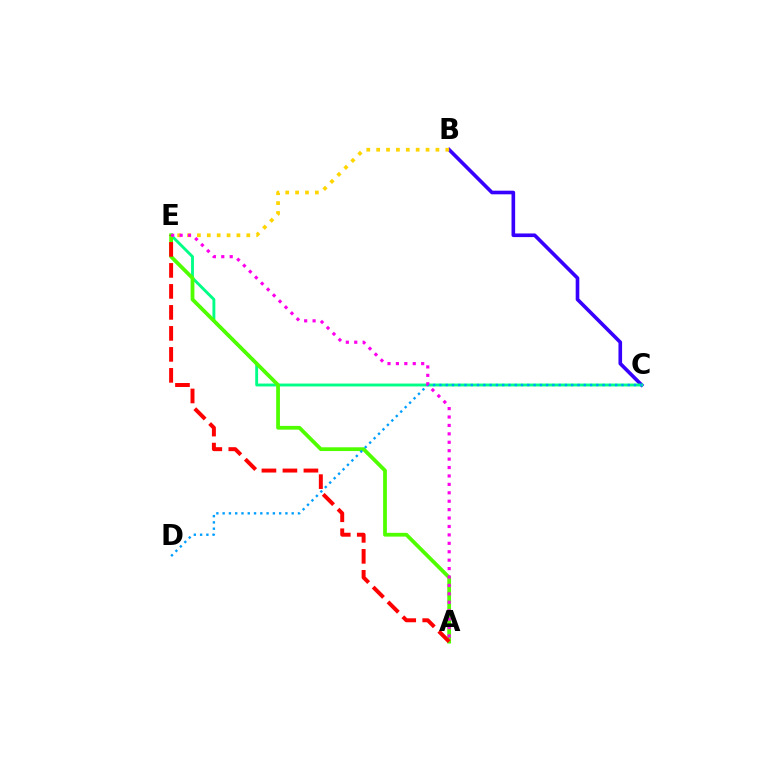{('B', 'C'): [{'color': '#3700ff', 'line_style': 'solid', 'thickness': 2.61}], ('C', 'E'): [{'color': '#00ff86', 'line_style': 'solid', 'thickness': 2.07}], ('A', 'E'): [{'color': '#4fff00', 'line_style': 'solid', 'thickness': 2.71}, {'color': '#ff0000', 'line_style': 'dashed', 'thickness': 2.85}, {'color': '#ff00ed', 'line_style': 'dotted', 'thickness': 2.29}], ('B', 'E'): [{'color': '#ffd500', 'line_style': 'dotted', 'thickness': 2.68}], ('C', 'D'): [{'color': '#009eff', 'line_style': 'dotted', 'thickness': 1.71}]}